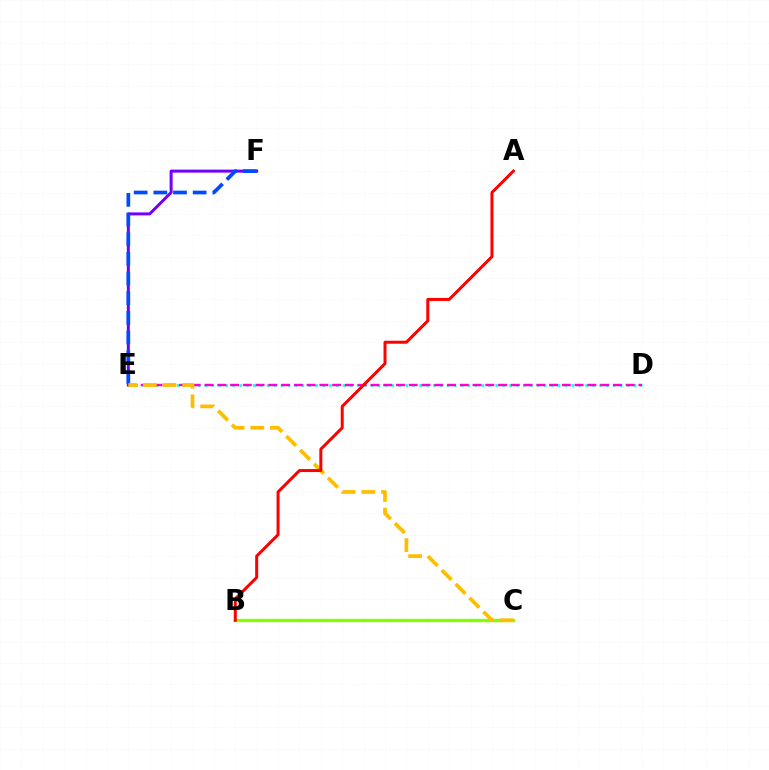{('D', 'E'): [{'color': '#00fff6', 'line_style': 'dotted', 'thickness': 1.88}, {'color': '#ff00cf', 'line_style': 'dashed', 'thickness': 1.73}], ('E', 'F'): [{'color': '#7200ff', 'line_style': 'solid', 'thickness': 2.15}, {'color': '#004bff', 'line_style': 'dashed', 'thickness': 2.67}], ('B', 'C'): [{'color': '#00ff39', 'line_style': 'dashed', 'thickness': 2.07}, {'color': '#84ff00', 'line_style': 'solid', 'thickness': 2.4}], ('C', 'E'): [{'color': '#ffbd00', 'line_style': 'dashed', 'thickness': 2.67}], ('A', 'B'): [{'color': '#ff0000', 'line_style': 'solid', 'thickness': 2.16}]}